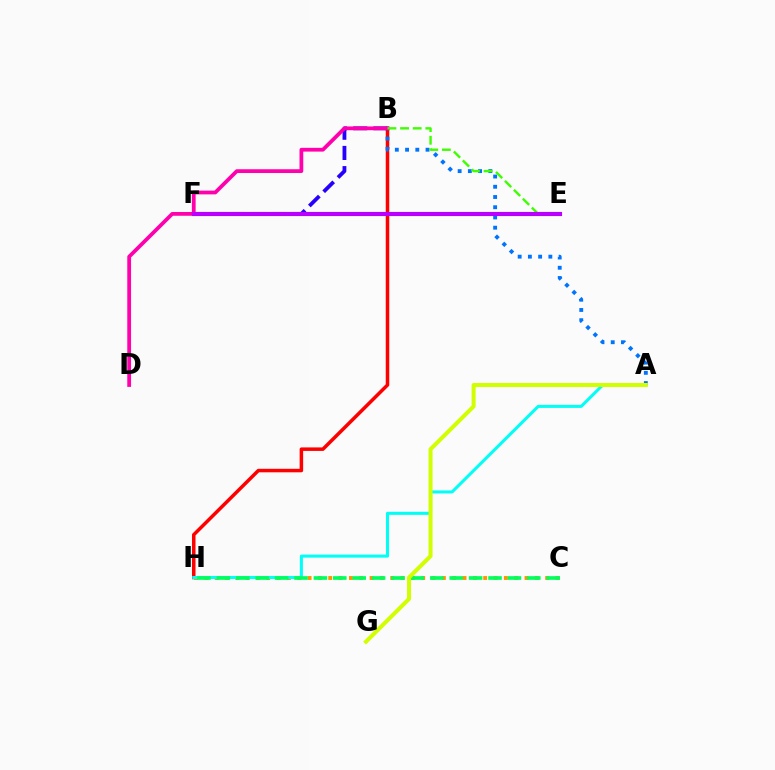{('B', 'H'): [{'color': '#ff0000', 'line_style': 'solid', 'thickness': 2.53}], ('C', 'H'): [{'color': '#ff9400', 'line_style': 'dotted', 'thickness': 2.81}, {'color': '#00ff5c', 'line_style': 'dashed', 'thickness': 2.64}], ('B', 'F'): [{'color': '#2500ff', 'line_style': 'dashed', 'thickness': 2.74}], ('A', 'B'): [{'color': '#0074ff', 'line_style': 'dotted', 'thickness': 2.78}], ('B', 'D'): [{'color': '#ff00ac', 'line_style': 'solid', 'thickness': 2.71}], ('B', 'E'): [{'color': '#3dff00', 'line_style': 'dashed', 'thickness': 1.72}], ('A', 'H'): [{'color': '#00fff6', 'line_style': 'solid', 'thickness': 2.19}], ('A', 'G'): [{'color': '#d1ff00', 'line_style': 'solid', 'thickness': 2.89}], ('E', 'F'): [{'color': '#b900ff', 'line_style': 'solid', 'thickness': 2.98}]}